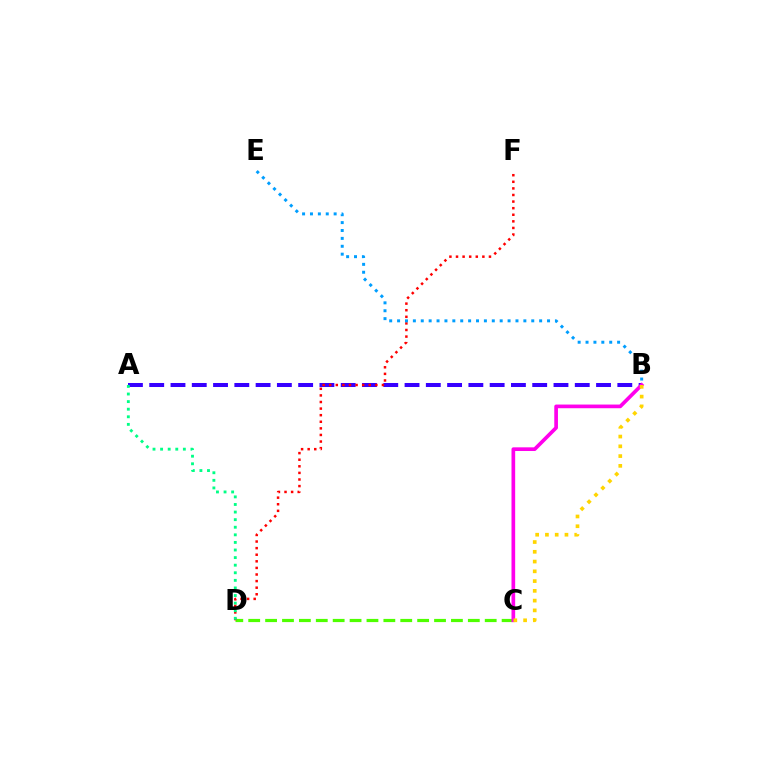{('C', 'D'): [{'color': '#4fff00', 'line_style': 'dashed', 'thickness': 2.29}], ('A', 'B'): [{'color': '#3700ff', 'line_style': 'dashed', 'thickness': 2.89}], ('D', 'F'): [{'color': '#ff0000', 'line_style': 'dotted', 'thickness': 1.79}], ('A', 'D'): [{'color': '#00ff86', 'line_style': 'dotted', 'thickness': 2.06}], ('B', 'C'): [{'color': '#ff00ed', 'line_style': 'solid', 'thickness': 2.64}, {'color': '#ffd500', 'line_style': 'dotted', 'thickness': 2.65}], ('B', 'E'): [{'color': '#009eff', 'line_style': 'dotted', 'thickness': 2.14}]}